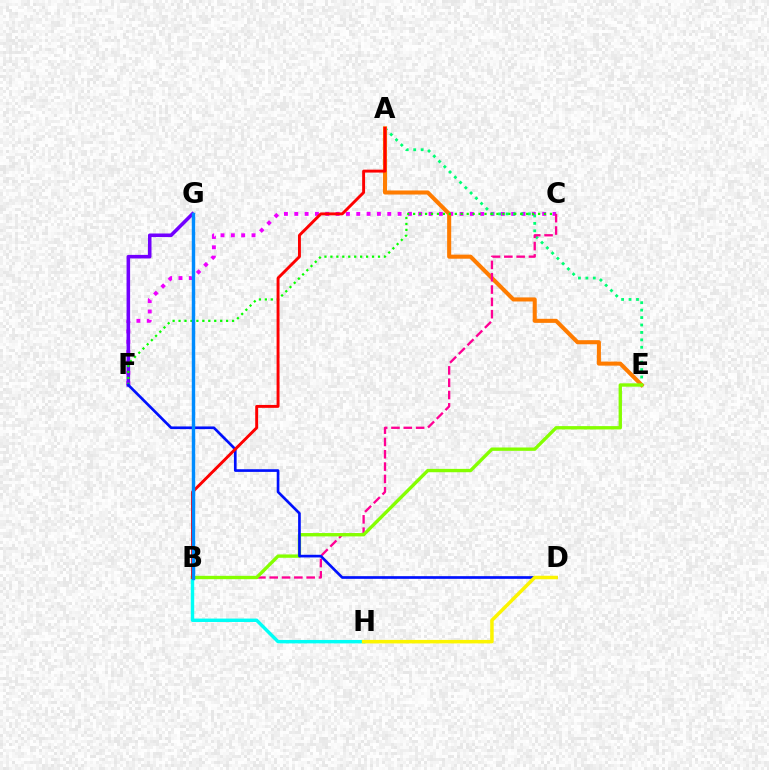{('B', 'H'): [{'color': '#00fff6', 'line_style': 'solid', 'thickness': 2.46}], ('C', 'F'): [{'color': '#ee00ff', 'line_style': 'dotted', 'thickness': 2.81}, {'color': '#08ff00', 'line_style': 'dotted', 'thickness': 1.62}], ('A', 'E'): [{'color': '#00ff74', 'line_style': 'dotted', 'thickness': 2.02}, {'color': '#ff7c00', 'line_style': 'solid', 'thickness': 2.93}], ('F', 'G'): [{'color': '#7200ff', 'line_style': 'solid', 'thickness': 2.56}], ('B', 'C'): [{'color': '#ff0094', 'line_style': 'dashed', 'thickness': 1.67}], ('B', 'E'): [{'color': '#84ff00', 'line_style': 'solid', 'thickness': 2.41}], ('D', 'F'): [{'color': '#0010ff', 'line_style': 'solid', 'thickness': 1.92}], ('A', 'B'): [{'color': '#ff0000', 'line_style': 'solid', 'thickness': 2.1}], ('D', 'H'): [{'color': '#fcf500', 'line_style': 'solid', 'thickness': 2.52}], ('B', 'G'): [{'color': '#008cff', 'line_style': 'solid', 'thickness': 2.47}]}